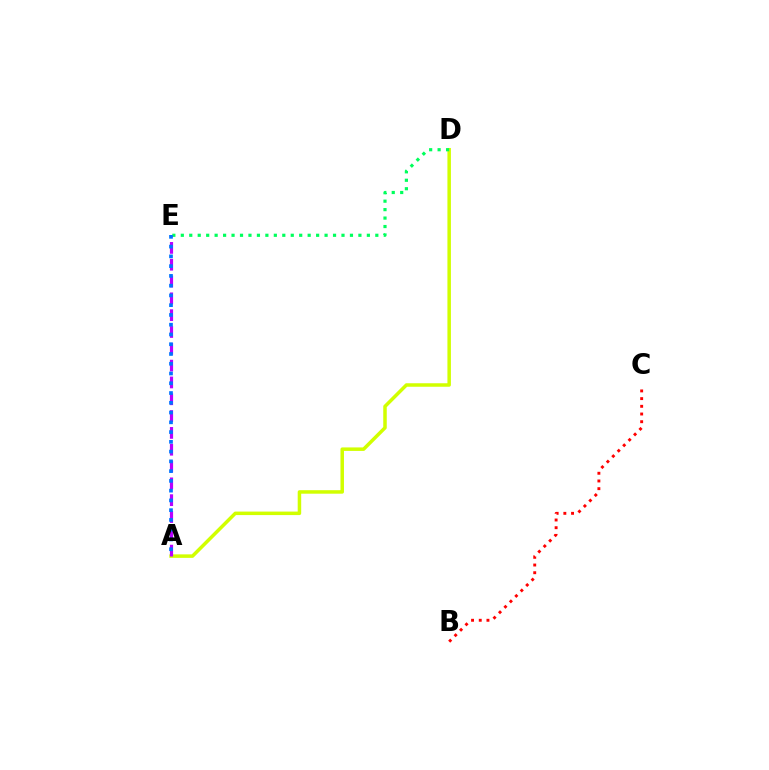{('B', 'C'): [{'color': '#ff0000', 'line_style': 'dotted', 'thickness': 2.09}], ('A', 'D'): [{'color': '#d1ff00', 'line_style': 'solid', 'thickness': 2.52}], ('D', 'E'): [{'color': '#00ff5c', 'line_style': 'dotted', 'thickness': 2.3}], ('A', 'E'): [{'color': '#b900ff', 'line_style': 'dashed', 'thickness': 2.28}, {'color': '#0074ff', 'line_style': 'dotted', 'thickness': 2.65}]}